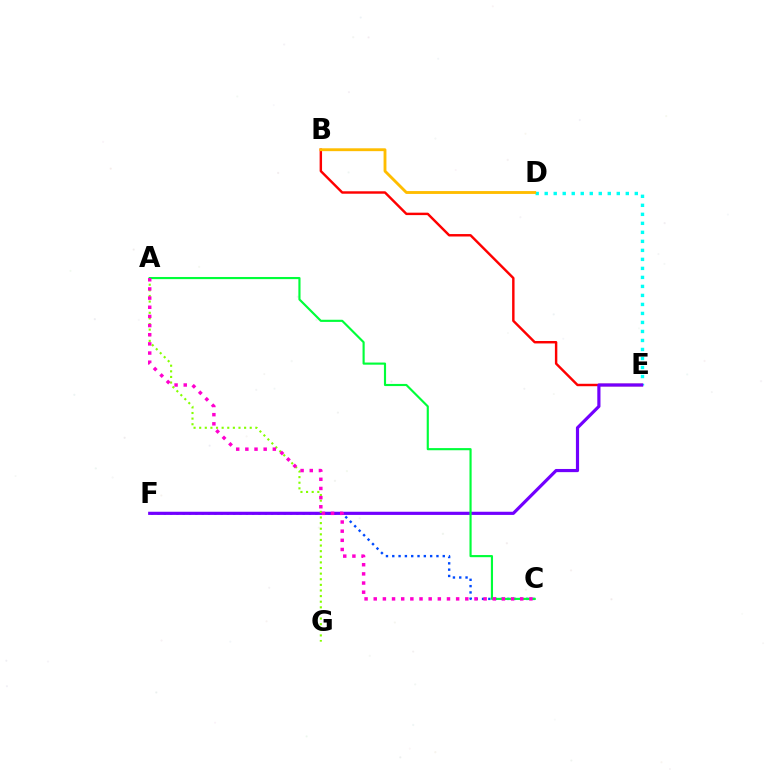{('C', 'F'): [{'color': '#004bff', 'line_style': 'dotted', 'thickness': 1.71}], ('B', 'E'): [{'color': '#ff0000', 'line_style': 'solid', 'thickness': 1.75}], ('D', 'E'): [{'color': '#00fff6', 'line_style': 'dotted', 'thickness': 2.45}], ('E', 'F'): [{'color': '#7200ff', 'line_style': 'solid', 'thickness': 2.28}], ('A', 'G'): [{'color': '#84ff00', 'line_style': 'dotted', 'thickness': 1.53}], ('A', 'C'): [{'color': '#00ff39', 'line_style': 'solid', 'thickness': 1.55}, {'color': '#ff00cf', 'line_style': 'dotted', 'thickness': 2.49}], ('B', 'D'): [{'color': '#ffbd00', 'line_style': 'solid', 'thickness': 2.06}]}